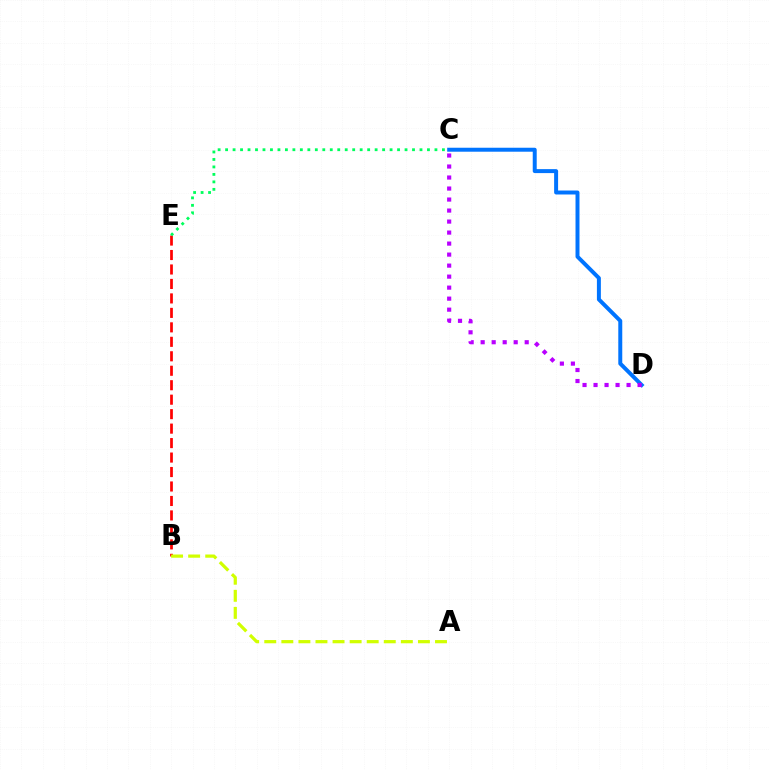{('B', 'E'): [{'color': '#ff0000', 'line_style': 'dashed', 'thickness': 1.97}], ('C', 'E'): [{'color': '#00ff5c', 'line_style': 'dotted', 'thickness': 2.03}], ('A', 'B'): [{'color': '#d1ff00', 'line_style': 'dashed', 'thickness': 2.32}], ('C', 'D'): [{'color': '#0074ff', 'line_style': 'solid', 'thickness': 2.86}, {'color': '#b900ff', 'line_style': 'dotted', 'thickness': 2.99}]}